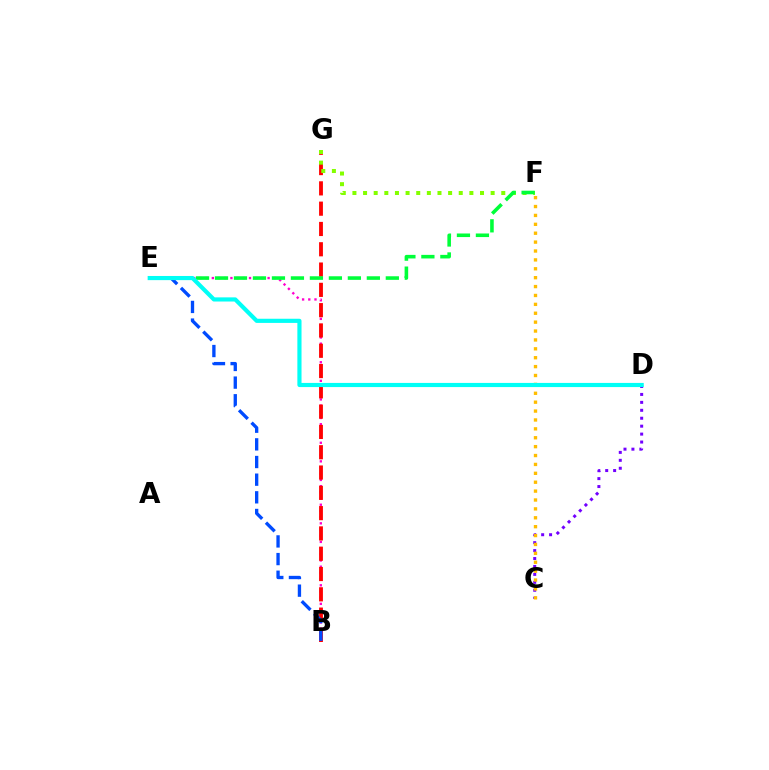{('B', 'E'): [{'color': '#ff00cf', 'line_style': 'dotted', 'thickness': 1.68}, {'color': '#004bff', 'line_style': 'dashed', 'thickness': 2.4}], ('B', 'G'): [{'color': '#ff0000', 'line_style': 'dashed', 'thickness': 2.76}], ('F', 'G'): [{'color': '#84ff00', 'line_style': 'dotted', 'thickness': 2.89}], ('C', 'D'): [{'color': '#7200ff', 'line_style': 'dotted', 'thickness': 2.16}], ('E', 'F'): [{'color': '#00ff39', 'line_style': 'dashed', 'thickness': 2.58}], ('C', 'F'): [{'color': '#ffbd00', 'line_style': 'dotted', 'thickness': 2.42}], ('D', 'E'): [{'color': '#00fff6', 'line_style': 'solid', 'thickness': 2.99}]}